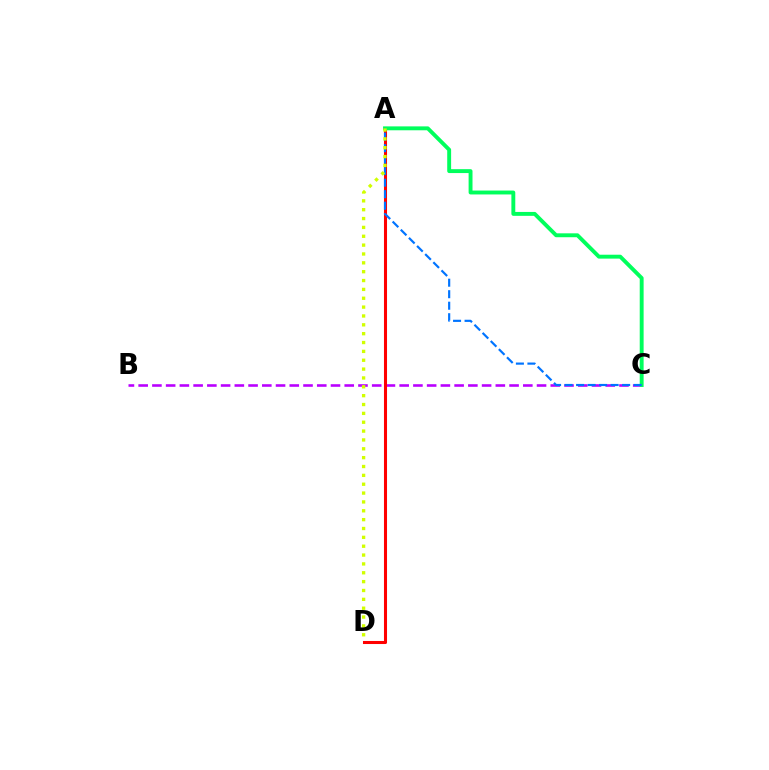{('B', 'C'): [{'color': '#b900ff', 'line_style': 'dashed', 'thickness': 1.87}], ('A', 'D'): [{'color': '#ff0000', 'line_style': 'solid', 'thickness': 2.2}, {'color': '#d1ff00', 'line_style': 'dotted', 'thickness': 2.41}], ('A', 'C'): [{'color': '#00ff5c', 'line_style': 'solid', 'thickness': 2.81}, {'color': '#0074ff', 'line_style': 'dashed', 'thickness': 1.56}]}